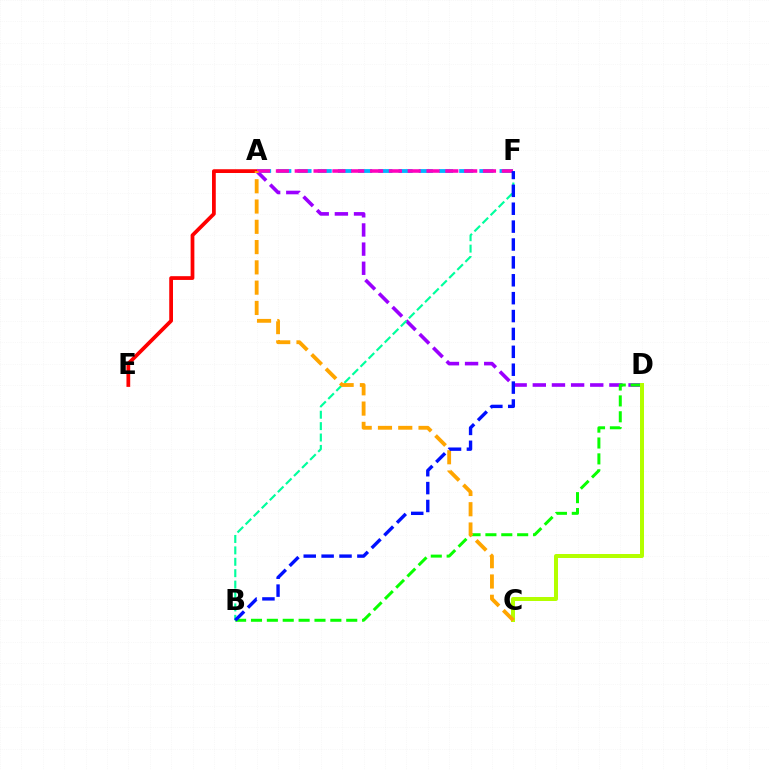{('A', 'D'): [{'color': '#9b00ff', 'line_style': 'dashed', 'thickness': 2.6}], ('A', 'E'): [{'color': '#ff0000', 'line_style': 'solid', 'thickness': 2.7}], ('B', 'D'): [{'color': '#08ff00', 'line_style': 'dashed', 'thickness': 2.16}], ('A', 'F'): [{'color': '#00b5ff', 'line_style': 'dashed', 'thickness': 2.75}, {'color': '#ff00bd', 'line_style': 'dashed', 'thickness': 2.56}], ('B', 'F'): [{'color': '#00ff9d', 'line_style': 'dashed', 'thickness': 1.55}, {'color': '#0010ff', 'line_style': 'dashed', 'thickness': 2.43}], ('C', 'D'): [{'color': '#b3ff00', 'line_style': 'solid', 'thickness': 2.88}], ('A', 'C'): [{'color': '#ffa500', 'line_style': 'dashed', 'thickness': 2.76}]}